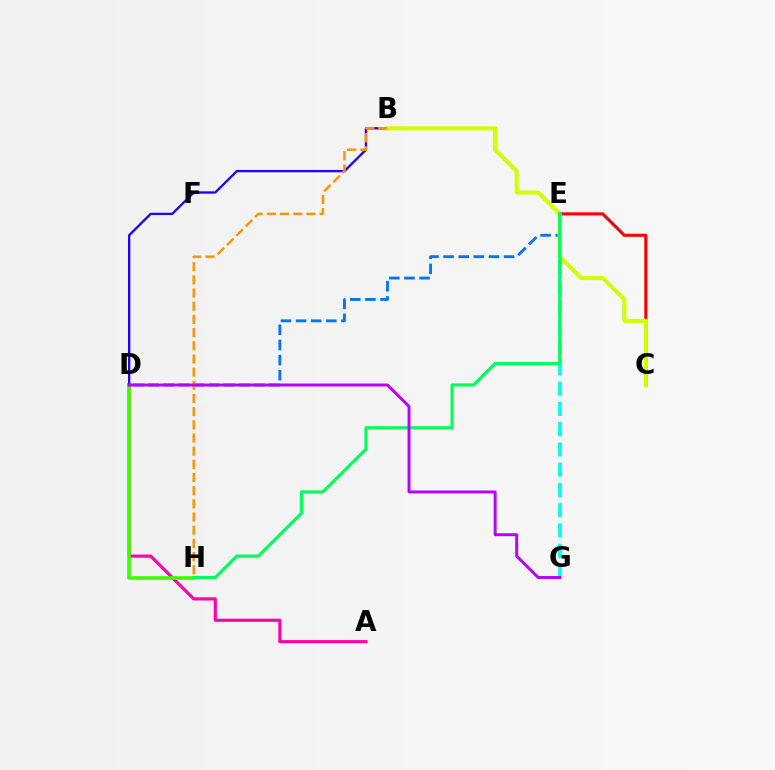{('A', 'D'): [{'color': '#ff00ac', 'line_style': 'solid', 'thickness': 2.26}], ('D', 'H'): [{'color': '#3dff00', 'line_style': 'solid', 'thickness': 2.61}], ('E', 'G'): [{'color': '#00fff6', 'line_style': 'dashed', 'thickness': 2.75}], ('D', 'E'): [{'color': '#0074ff', 'line_style': 'dashed', 'thickness': 2.05}], ('C', 'E'): [{'color': '#ff0000', 'line_style': 'solid', 'thickness': 2.23}], ('B', 'D'): [{'color': '#2500ff', 'line_style': 'solid', 'thickness': 1.68}], ('B', 'C'): [{'color': '#d1ff00', 'line_style': 'solid', 'thickness': 2.92}], ('E', 'H'): [{'color': '#00ff5c', 'line_style': 'solid', 'thickness': 2.26}], ('B', 'H'): [{'color': '#ff9400', 'line_style': 'dashed', 'thickness': 1.79}], ('D', 'G'): [{'color': '#b900ff', 'line_style': 'solid', 'thickness': 2.13}]}